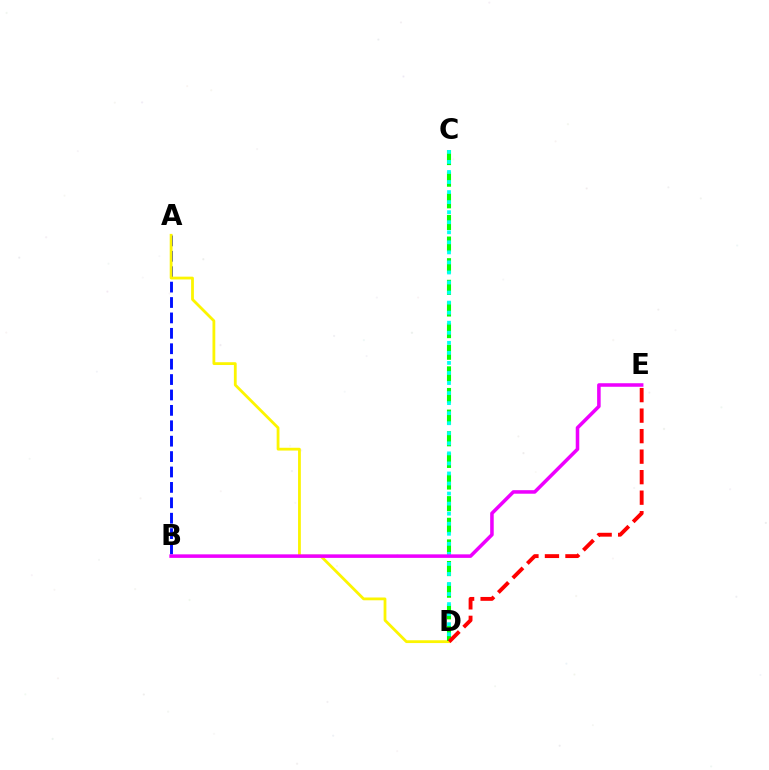{('A', 'B'): [{'color': '#0010ff', 'line_style': 'dashed', 'thickness': 2.09}], ('A', 'D'): [{'color': '#fcf500', 'line_style': 'solid', 'thickness': 2.01}], ('C', 'D'): [{'color': '#08ff00', 'line_style': 'dashed', 'thickness': 2.94}, {'color': '#00fff6', 'line_style': 'dotted', 'thickness': 2.73}], ('D', 'E'): [{'color': '#ff0000', 'line_style': 'dashed', 'thickness': 2.79}], ('B', 'E'): [{'color': '#ee00ff', 'line_style': 'solid', 'thickness': 2.55}]}